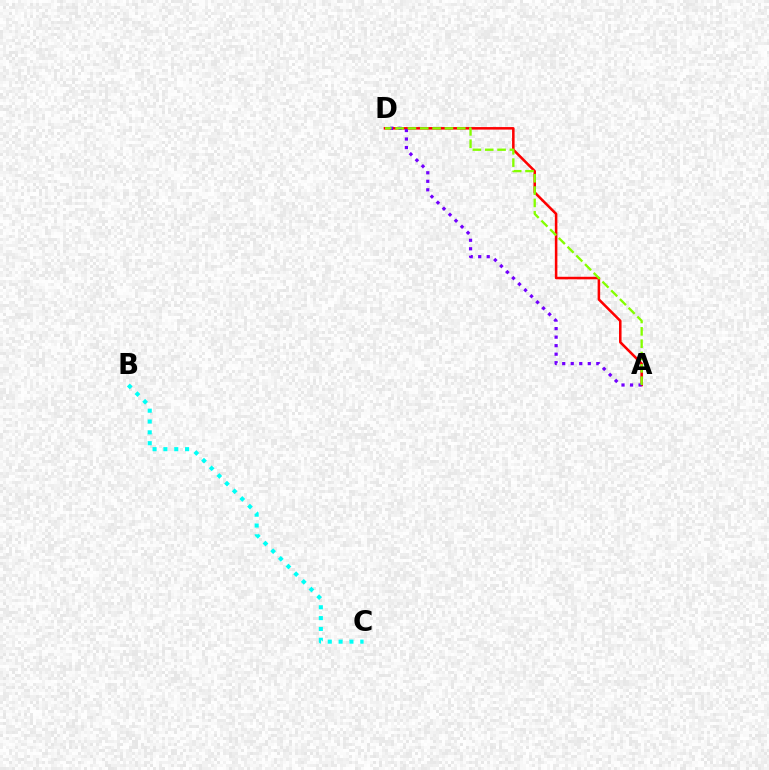{('A', 'D'): [{'color': '#ff0000', 'line_style': 'solid', 'thickness': 1.83}, {'color': '#7200ff', 'line_style': 'dotted', 'thickness': 2.31}, {'color': '#84ff00', 'line_style': 'dashed', 'thickness': 1.68}], ('B', 'C'): [{'color': '#00fff6', 'line_style': 'dotted', 'thickness': 2.94}]}